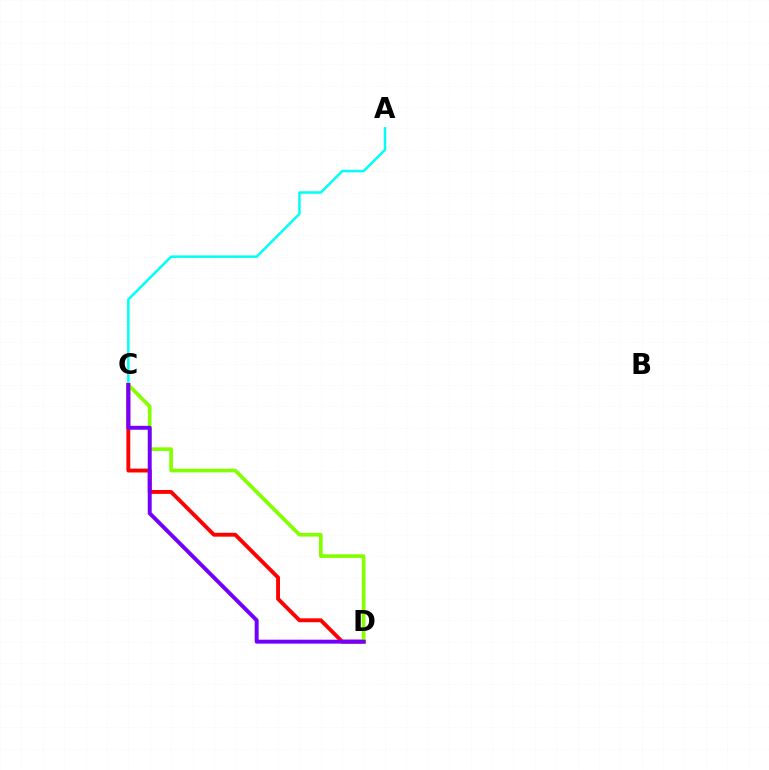{('C', 'D'): [{'color': '#ff0000', 'line_style': 'solid', 'thickness': 2.79}, {'color': '#84ff00', 'line_style': 'solid', 'thickness': 2.64}, {'color': '#7200ff', 'line_style': 'solid', 'thickness': 2.83}], ('A', 'C'): [{'color': '#00fff6', 'line_style': 'solid', 'thickness': 1.8}]}